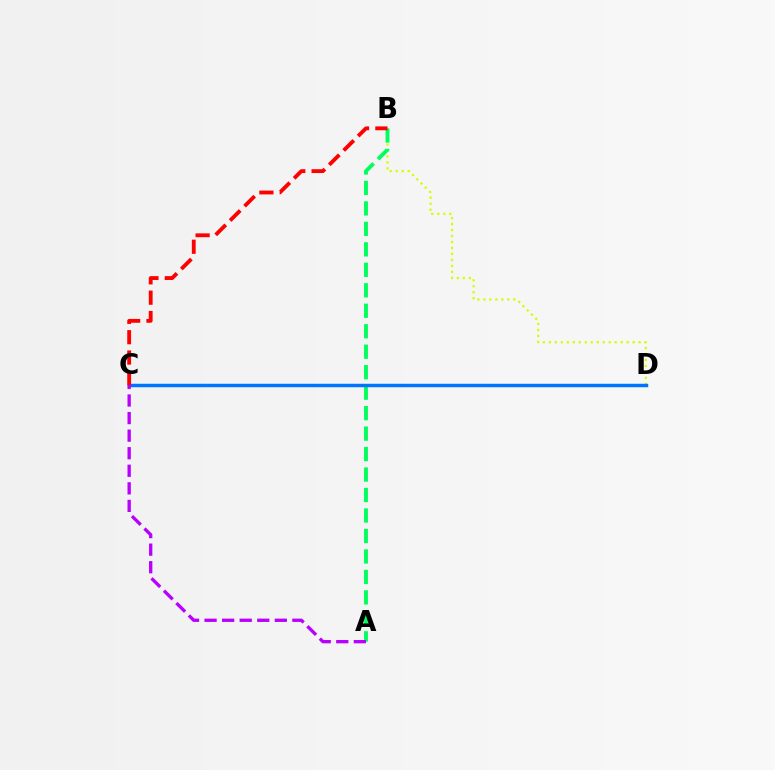{('B', 'D'): [{'color': '#d1ff00', 'line_style': 'dotted', 'thickness': 1.63}], ('A', 'B'): [{'color': '#00ff5c', 'line_style': 'dashed', 'thickness': 2.78}], ('C', 'D'): [{'color': '#0074ff', 'line_style': 'solid', 'thickness': 2.48}], ('A', 'C'): [{'color': '#b900ff', 'line_style': 'dashed', 'thickness': 2.39}], ('B', 'C'): [{'color': '#ff0000', 'line_style': 'dashed', 'thickness': 2.76}]}